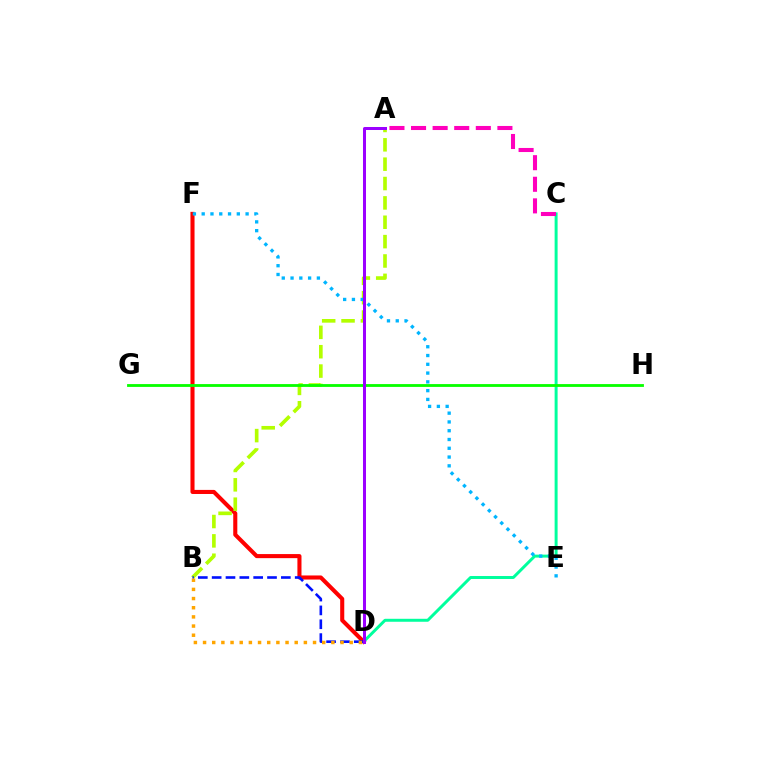{('C', 'D'): [{'color': '#00ff9d', 'line_style': 'solid', 'thickness': 2.14}], ('D', 'F'): [{'color': '#ff0000', 'line_style': 'solid', 'thickness': 2.94}], ('A', 'B'): [{'color': '#b3ff00', 'line_style': 'dashed', 'thickness': 2.63}], ('E', 'F'): [{'color': '#00b5ff', 'line_style': 'dotted', 'thickness': 2.39}], ('B', 'D'): [{'color': '#0010ff', 'line_style': 'dashed', 'thickness': 1.88}, {'color': '#ffa500', 'line_style': 'dotted', 'thickness': 2.49}], ('G', 'H'): [{'color': '#08ff00', 'line_style': 'solid', 'thickness': 2.03}], ('A', 'C'): [{'color': '#ff00bd', 'line_style': 'dashed', 'thickness': 2.93}], ('A', 'D'): [{'color': '#9b00ff', 'line_style': 'solid', 'thickness': 2.17}]}